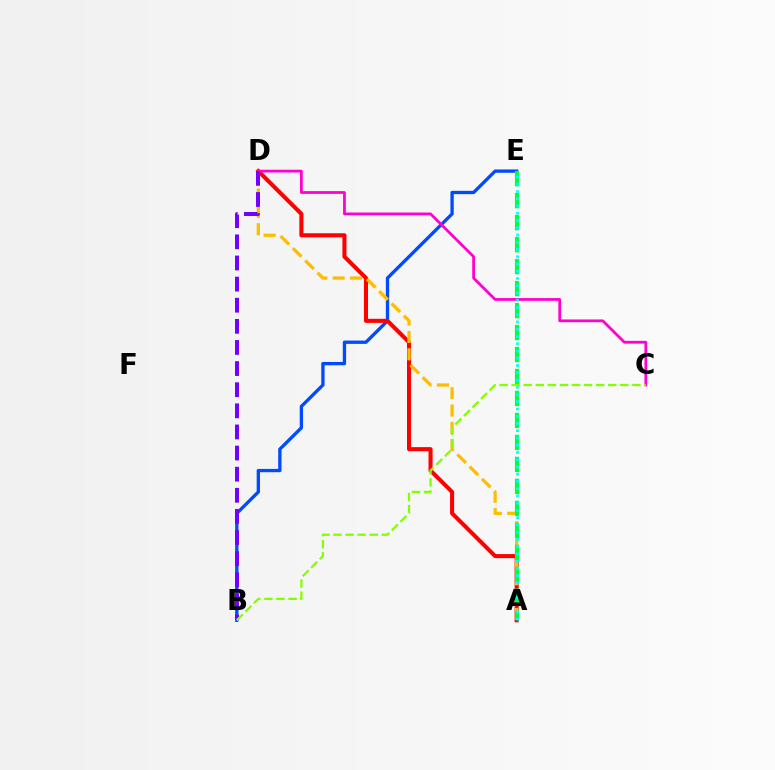{('B', 'E'): [{'color': '#004bff', 'line_style': 'solid', 'thickness': 2.39}], ('A', 'D'): [{'color': '#ff0000', 'line_style': 'solid', 'thickness': 2.93}, {'color': '#ffbd00', 'line_style': 'dashed', 'thickness': 2.36}], ('C', 'D'): [{'color': '#ff00cf', 'line_style': 'solid', 'thickness': 1.99}], ('A', 'E'): [{'color': '#00ff39', 'line_style': 'dashed', 'thickness': 2.99}, {'color': '#00fff6', 'line_style': 'dotted', 'thickness': 1.97}], ('B', 'D'): [{'color': '#7200ff', 'line_style': 'dashed', 'thickness': 2.87}], ('B', 'C'): [{'color': '#84ff00', 'line_style': 'dashed', 'thickness': 1.64}]}